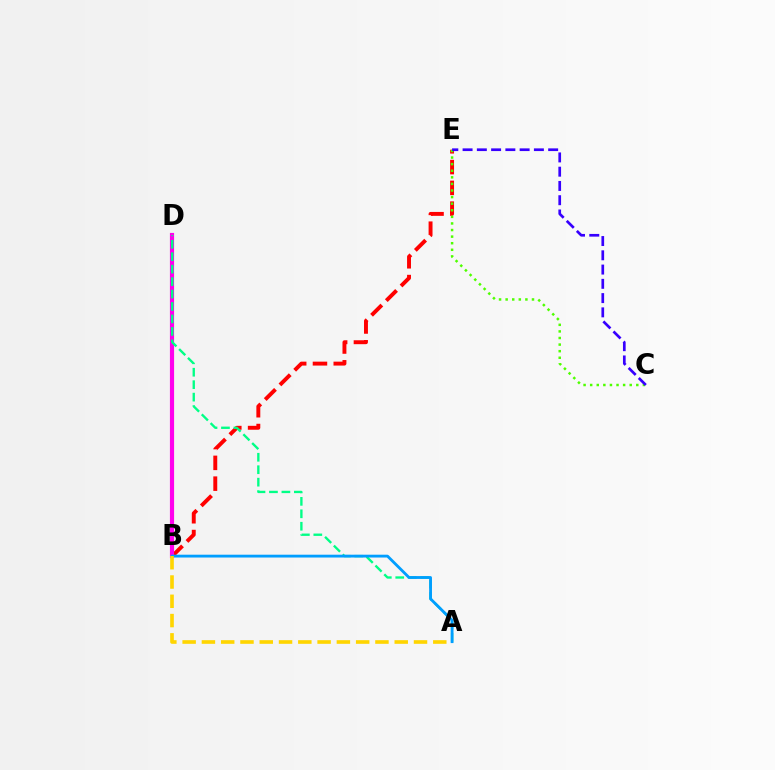{('B', 'E'): [{'color': '#ff0000', 'line_style': 'dashed', 'thickness': 2.82}], ('B', 'D'): [{'color': '#ff00ed', 'line_style': 'solid', 'thickness': 2.99}], ('C', 'E'): [{'color': '#4fff00', 'line_style': 'dotted', 'thickness': 1.79}, {'color': '#3700ff', 'line_style': 'dashed', 'thickness': 1.94}], ('A', 'D'): [{'color': '#00ff86', 'line_style': 'dashed', 'thickness': 1.69}], ('A', 'B'): [{'color': '#009eff', 'line_style': 'solid', 'thickness': 2.03}, {'color': '#ffd500', 'line_style': 'dashed', 'thickness': 2.62}]}